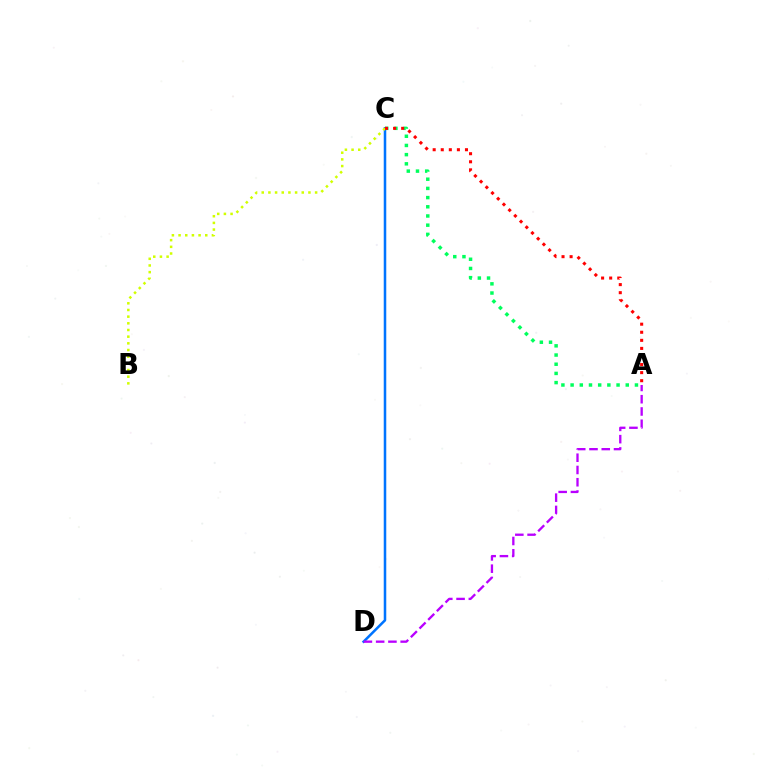{('A', 'C'): [{'color': '#00ff5c', 'line_style': 'dotted', 'thickness': 2.5}, {'color': '#ff0000', 'line_style': 'dotted', 'thickness': 2.19}], ('C', 'D'): [{'color': '#0074ff', 'line_style': 'solid', 'thickness': 1.82}], ('B', 'C'): [{'color': '#d1ff00', 'line_style': 'dotted', 'thickness': 1.81}], ('A', 'D'): [{'color': '#b900ff', 'line_style': 'dashed', 'thickness': 1.67}]}